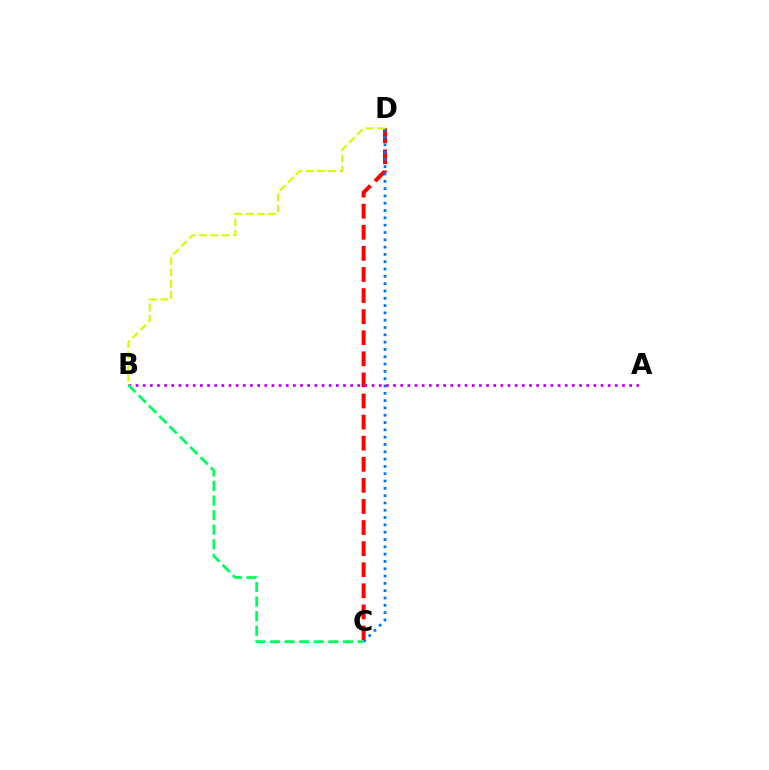{('C', 'D'): [{'color': '#ff0000', 'line_style': 'dashed', 'thickness': 2.87}, {'color': '#0074ff', 'line_style': 'dotted', 'thickness': 1.99}], ('A', 'B'): [{'color': '#b900ff', 'line_style': 'dotted', 'thickness': 1.94}], ('B', 'D'): [{'color': '#d1ff00', 'line_style': 'dashed', 'thickness': 1.54}], ('B', 'C'): [{'color': '#00ff5c', 'line_style': 'dashed', 'thickness': 1.98}]}